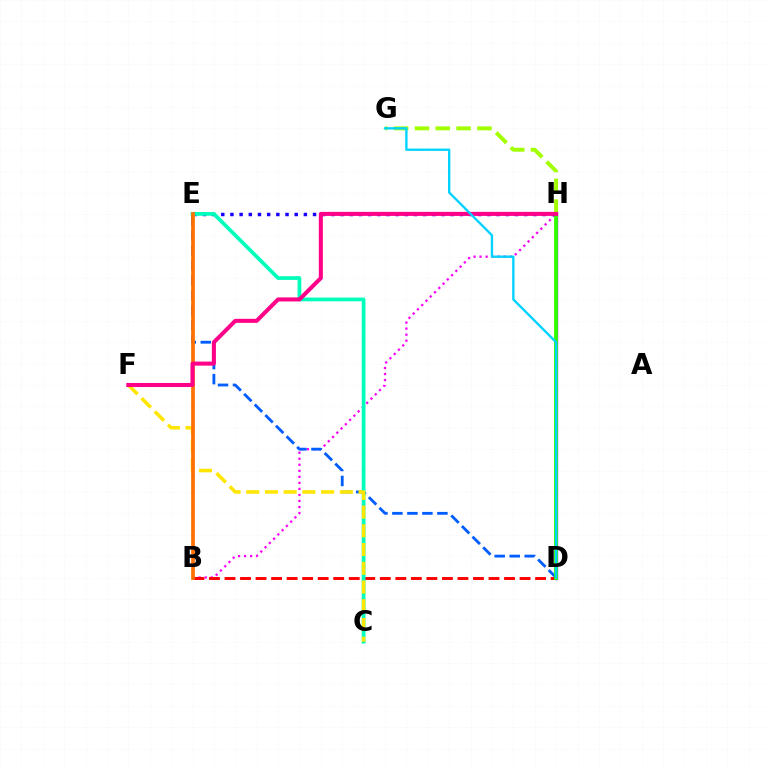{('B', 'H'): [{'color': '#fa00f9', 'line_style': 'dotted', 'thickness': 1.64}], ('D', 'E'): [{'color': '#005dff', 'line_style': 'dashed', 'thickness': 2.04}], ('G', 'H'): [{'color': '#a2ff00', 'line_style': 'dashed', 'thickness': 2.83}], ('B', 'D'): [{'color': '#ff0000', 'line_style': 'dashed', 'thickness': 2.11}], ('D', 'H'): [{'color': '#8a00ff', 'line_style': 'solid', 'thickness': 2.37}, {'color': '#31ff00', 'line_style': 'solid', 'thickness': 2.75}], ('E', 'H'): [{'color': '#1900ff', 'line_style': 'dotted', 'thickness': 2.49}], ('B', 'E'): [{'color': '#00ff45', 'line_style': 'dotted', 'thickness': 1.72}, {'color': '#ff7000', 'line_style': 'solid', 'thickness': 2.67}], ('C', 'E'): [{'color': '#00ffbb', 'line_style': 'solid', 'thickness': 2.7}], ('C', 'F'): [{'color': '#ffe600', 'line_style': 'dashed', 'thickness': 2.54}], ('F', 'H'): [{'color': '#ff0088', 'line_style': 'solid', 'thickness': 2.91}], ('D', 'G'): [{'color': '#00d3ff', 'line_style': 'solid', 'thickness': 1.69}]}